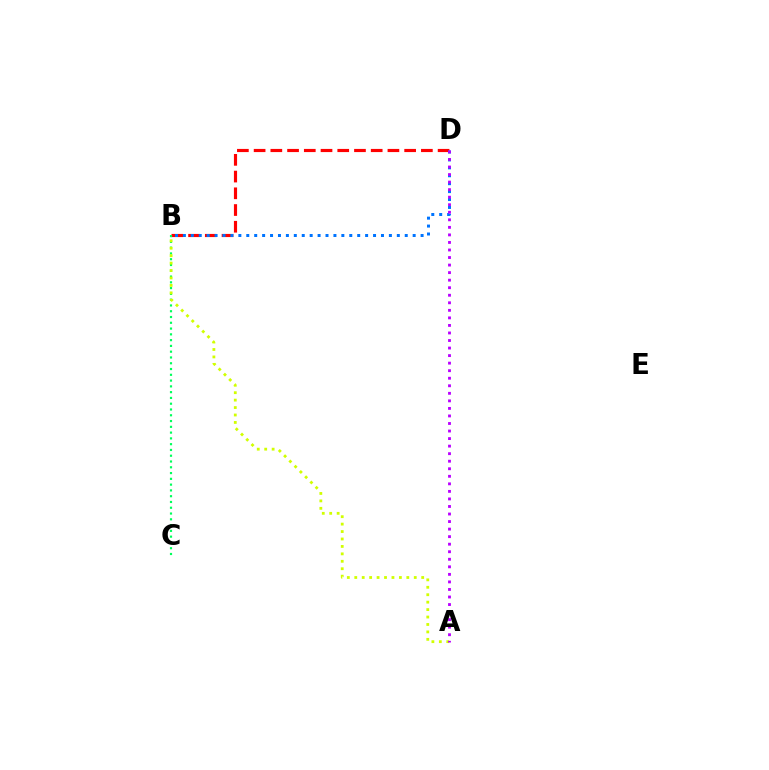{('B', 'D'): [{'color': '#ff0000', 'line_style': 'dashed', 'thickness': 2.27}, {'color': '#0074ff', 'line_style': 'dotted', 'thickness': 2.15}], ('B', 'C'): [{'color': '#00ff5c', 'line_style': 'dotted', 'thickness': 1.57}], ('A', 'B'): [{'color': '#d1ff00', 'line_style': 'dotted', 'thickness': 2.02}], ('A', 'D'): [{'color': '#b900ff', 'line_style': 'dotted', 'thickness': 2.05}]}